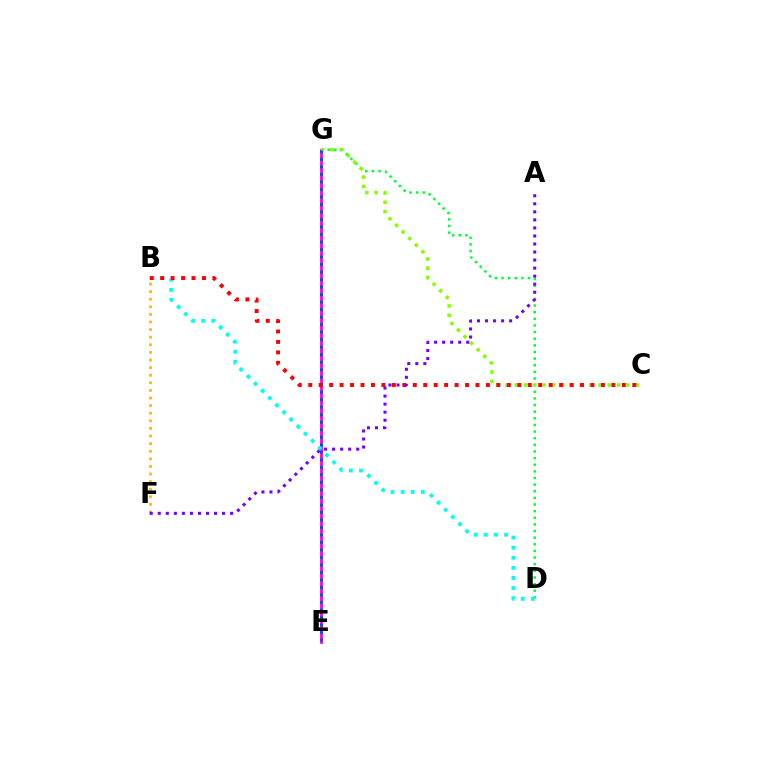{('D', 'G'): [{'color': '#00ff39', 'line_style': 'dotted', 'thickness': 1.8}], ('E', 'G'): [{'color': '#ff00cf', 'line_style': 'solid', 'thickness': 2.01}, {'color': '#004bff', 'line_style': 'dotted', 'thickness': 2.04}], ('B', 'D'): [{'color': '#00fff6', 'line_style': 'dotted', 'thickness': 2.74}], ('B', 'F'): [{'color': '#ffbd00', 'line_style': 'dotted', 'thickness': 2.07}], ('C', 'G'): [{'color': '#84ff00', 'line_style': 'dotted', 'thickness': 2.53}], ('B', 'C'): [{'color': '#ff0000', 'line_style': 'dotted', 'thickness': 2.84}], ('A', 'F'): [{'color': '#7200ff', 'line_style': 'dotted', 'thickness': 2.18}]}